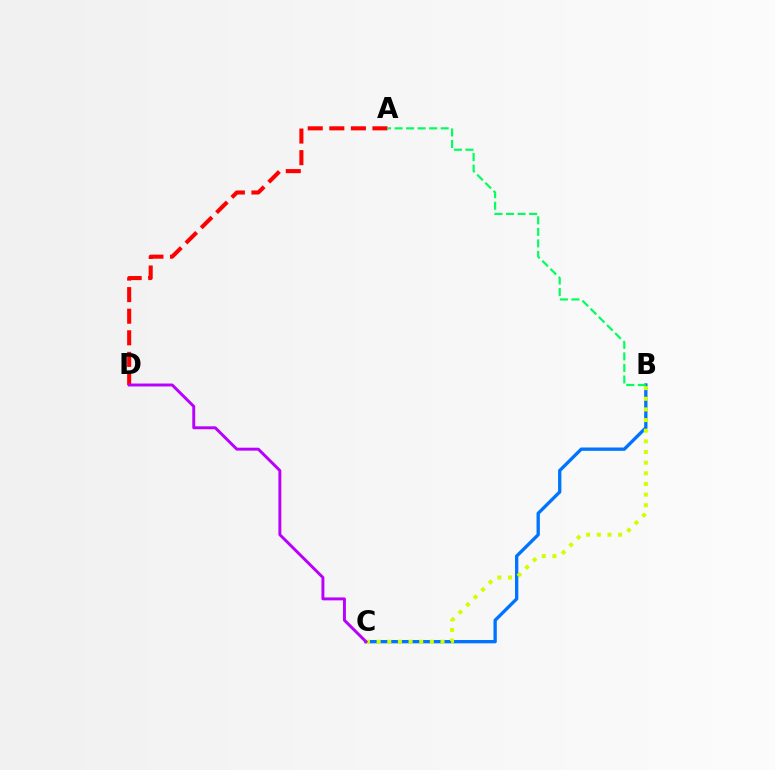{('B', 'C'): [{'color': '#0074ff', 'line_style': 'solid', 'thickness': 2.39}, {'color': '#d1ff00', 'line_style': 'dotted', 'thickness': 2.89}], ('A', 'D'): [{'color': '#ff0000', 'line_style': 'dashed', 'thickness': 2.93}], ('A', 'B'): [{'color': '#00ff5c', 'line_style': 'dashed', 'thickness': 1.57}], ('C', 'D'): [{'color': '#b900ff', 'line_style': 'solid', 'thickness': 2.11}]}